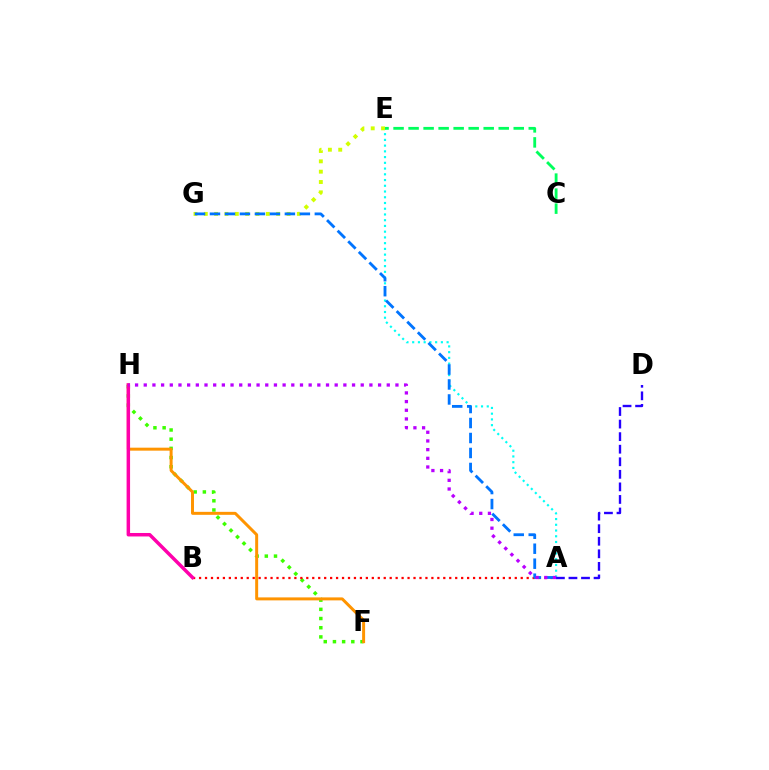{('A', 'E'): [{'color': '#00fff6', 'line_style': 'dotted', 'thickness': 1.56}], ('E', 'G'): [{'color': '#d1ff00', 'line_style': 'dotted', 'thickness': 2.81}], ('A', 'D'): [{'color': '#2500ff', 'line_style': 'dashed', 'thickness': 1.71}], ('F', 'H'): [{'color': '#3dff00', 'line_style': 'dotted', 'thickness': 2.5}, {'color': '#ff9400', 'line_style': 'solid', 'thickness': 2.14}], ('A', 'B'): [{'color': '#ff0000', 'line_style': 'dotted', 'thickness': 1.62}], ('B', 'H'): [{'color': '#ff00ac', 'line_style': 'solid', 'thickness': 2.5}], ('C', 'E'): [{'color': '#00ff5c', 'line_style': 'dashed', 'thickness': 2.04}], ('A', 'G'): [{'color': '#0074ff', 'line_style': 'dashed', 'thickness': 2.04}], ('A', 'H'): [{'color': '#b900ff', 'line_style': 'dotted', 'thickness': 2.36}]}